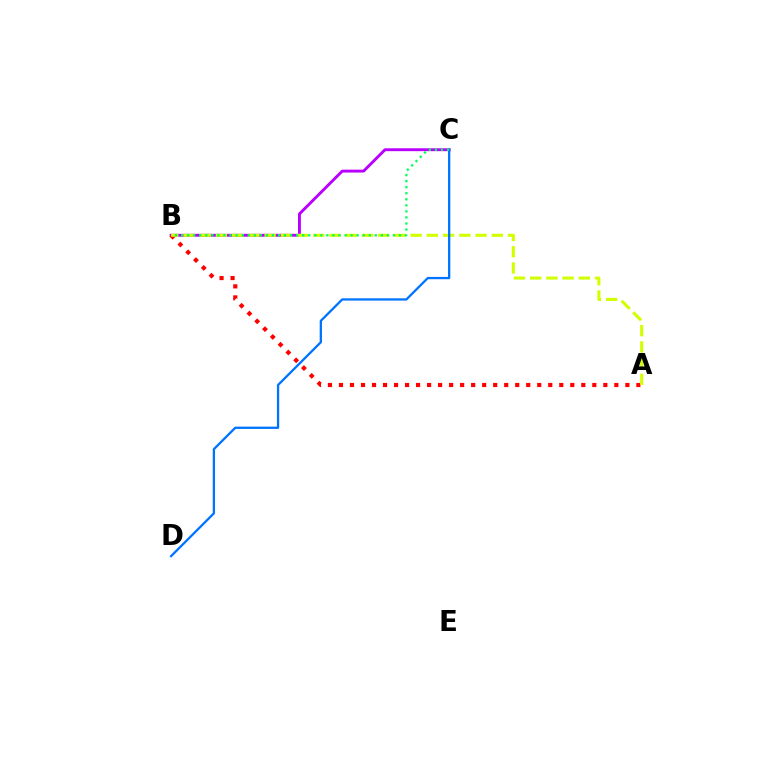{('B', 'C'): [{'color': '#b900ff', 'line_style': 'solid', 'thickness': 2.08}, {'color': '#00ff5c', 'line_style': 'dotted', 'thickness': 1.64}], ('A', 'B'): [{'color': '#ff0000', 'line_style': 'dotted', 'thickness': 2.99}, {'color': '#d1ff00', 'line_style': 'dashed', 'thickness': 2.2}], ('C', 'D'): [{'color': '#0074ff', 'line_style': 'solid', 'thickness': 1.65}]}